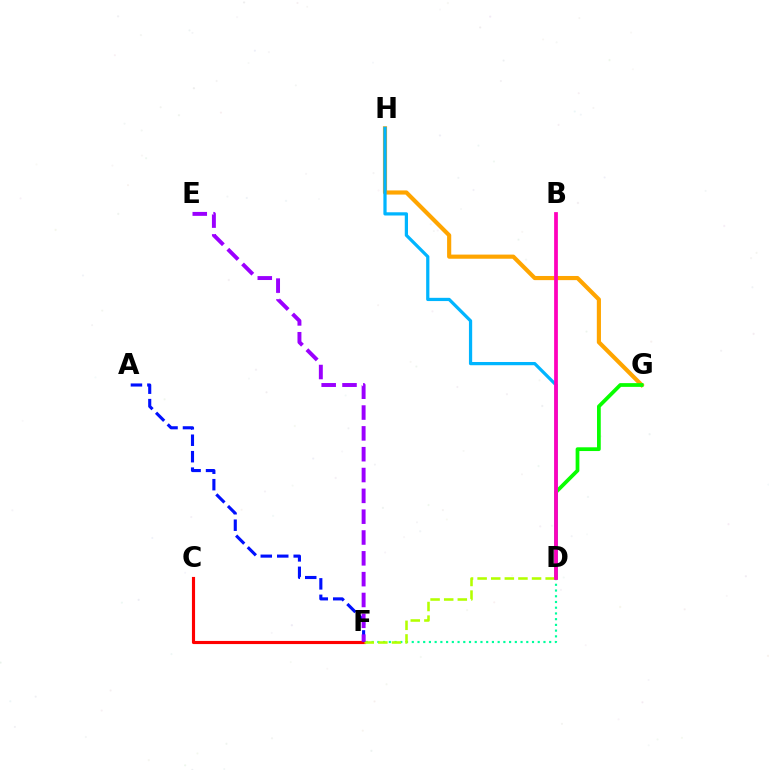{('D', 'F'): [{'color': '#00ff9d', 'line_style': 'dotted', 'thickness': 1.56}, {'color': '#b3ff00', 'line_style': 'dashed', 'thickness': 1.85}], ('C', 'F'): [{'color': '#ff0000', 'line_style': 'solid', 'thickness': 2.25}], ('G', 'H'): [{'color': '#ffa500', 'line_style': 'solid', 'thickness': 2.99}], ('D', 'G'): [{'color': '#08ff00', 'line_style': 'solid', 'thickness': 2.7}], ('A', 'F'): [{'color': '#0010ff', 'line_style': 'dashed', 'thickness': 2.24}], ('D', 'H'): [{'color': '#00b5ff', 'line_style': 'solid', 'thickness': 2.33}], ('E', 'F'): [{'color': '#9b00ff', 'line_style': 'dashed', 'thickness': 2.83}], ('B', 'D'): [{'color': '#ff00bd', 'line_style': 'solid', 'thickness': 2.71}]}